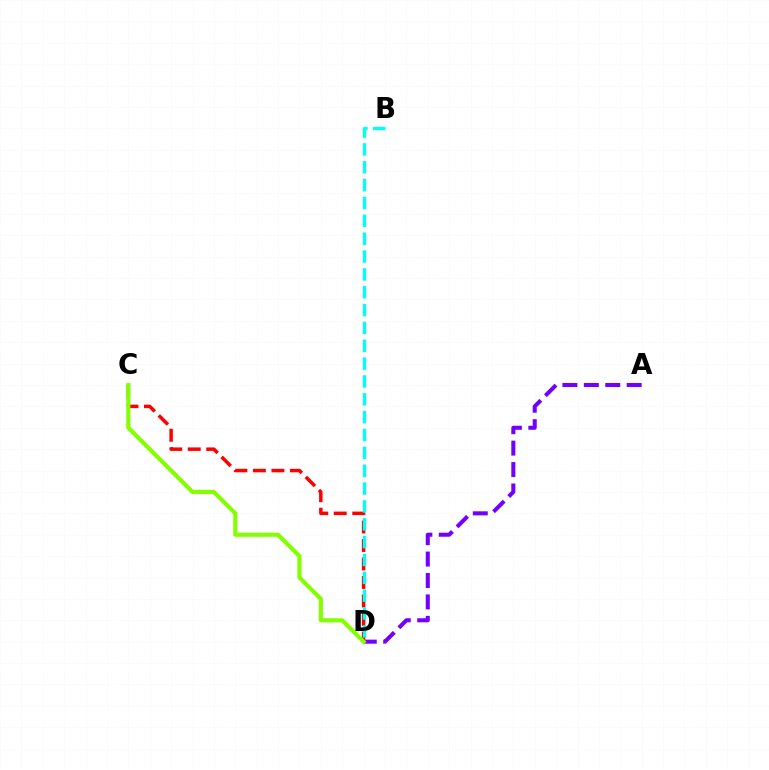{('A', 'D'): [{'color': '#7200ff', 'line_style': 'dashed', 'thickness': 2.91}], ('C', 'D'): [{'color': '#ff0000', 'line_style': 'dashed', 'thickness': 2.51}, {'color': '#84ff00', 'line_style': 'solid', 'thickness': 2.98}], ('B', 'D'): [{'color': '#00fff6', 'line_style': 'dashed', 'thickness': 2.42}]}